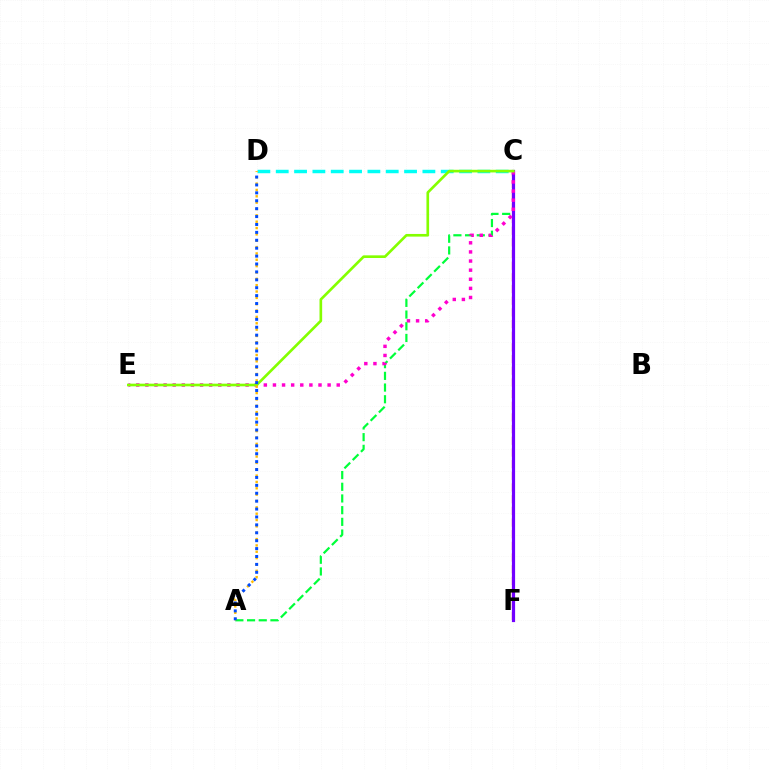{('A', 'C'): [{'color': '#00ff39', 'line_style': 'dashed', 'thickness': 1.59}], ('C', 'F'): [{'color': '#ff0000', 'line_style': 'dashed', 'thickness': 1.59}, {'color': '#7200ff', 'line_style': 'solid', 'thickness': 2.3}], ('C', 'E'): [{'color': '#ff00cf', 'line_style': 'dotted', 'thickness': 2.48}, {'color': '#84ff00', 'line_style': 'solid', 'thickness': 1.91}], ('C', 'D'): [{'color': '#00fff6', 'line_style': 'dashed', 'thickness': 2.49}], ('A', 'D'): [{'color': '#ffbd00', 'line_style': 'dotted', 'thickness': 1.72}, {'color': '#004bff', 'line_style': 'dotted', 'thickness': 2.15}]}